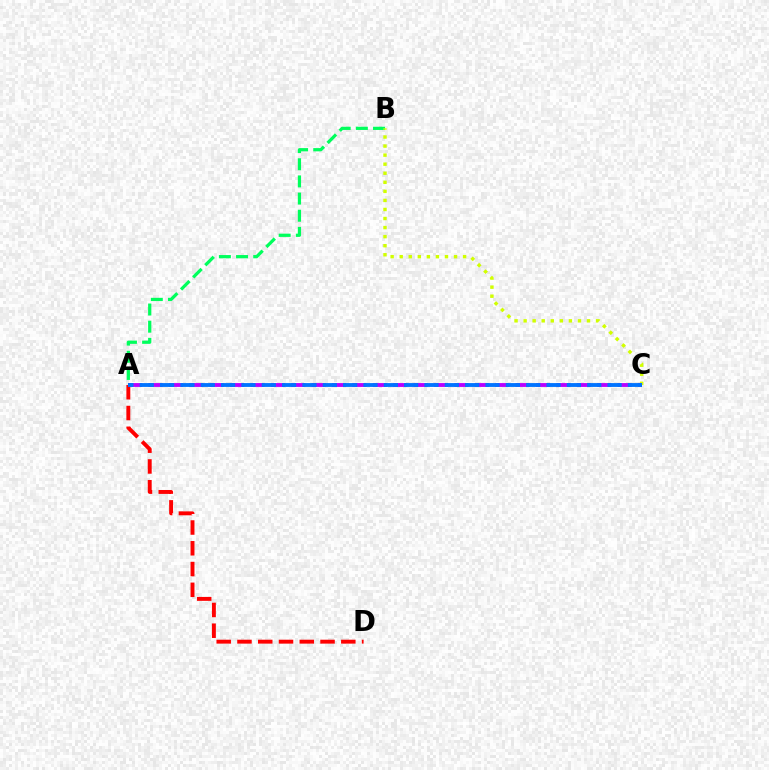{('A', 'B'): [{'color': '#00ff5c', 'line_style': 'dashed', 'thickness': 2.33}], ('B', 'C'): [{'color': '#d1ff00', 'line_style': 'dotted', 'thickness': 2.46}], ('A', 'D'): [{'color': '#ff0000', 'line_style': 'dashed', 'thickness': 2.82}], ('A', 'C'): [{'color': '#b900ff', 'line_style': 'dashed', 'thickness': 2.77}, {'color': '#0074ff', 'line_style': 'dashed', 'thickness': 2.76}]}